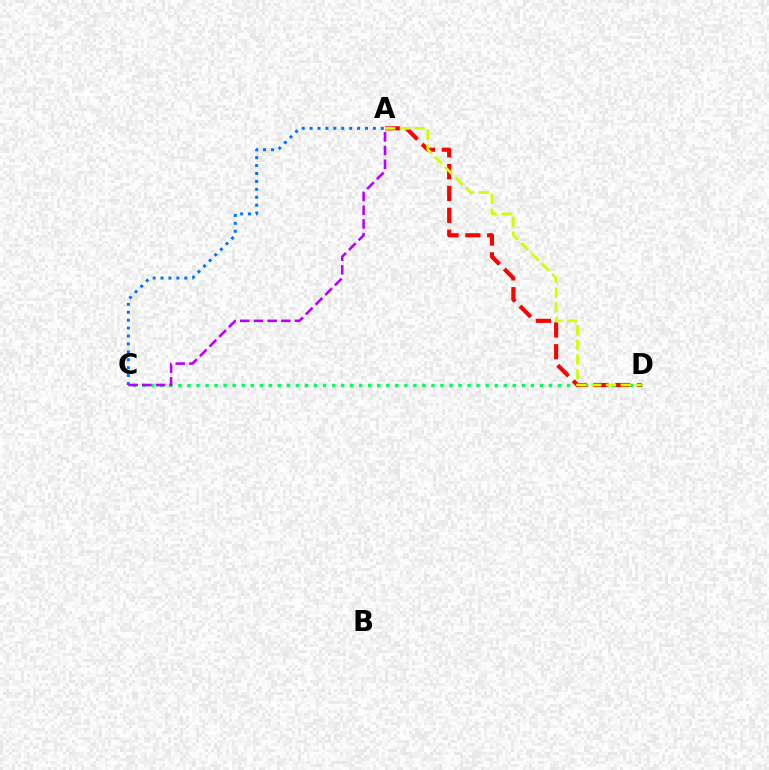{('A', 'C'): [{'color': '#0074ff', 'line_style': 'dotted', 'thickness': 2.15}, {'color': '#b900ff', 'line_style': 'dashed', 'thickness': 1.86}], ('C', 'D'): [{'color': '#00ff5c', 'line_style': 'dotted', 'thickness': 2.46}], ('A', 'D'): [{'color': '#ff0000', 'line_style': 'dashed', 'thickness': 2.97}, {'color': '#d1ff00', 'line_style': 'dashed', 'thickness': 2.0}]}